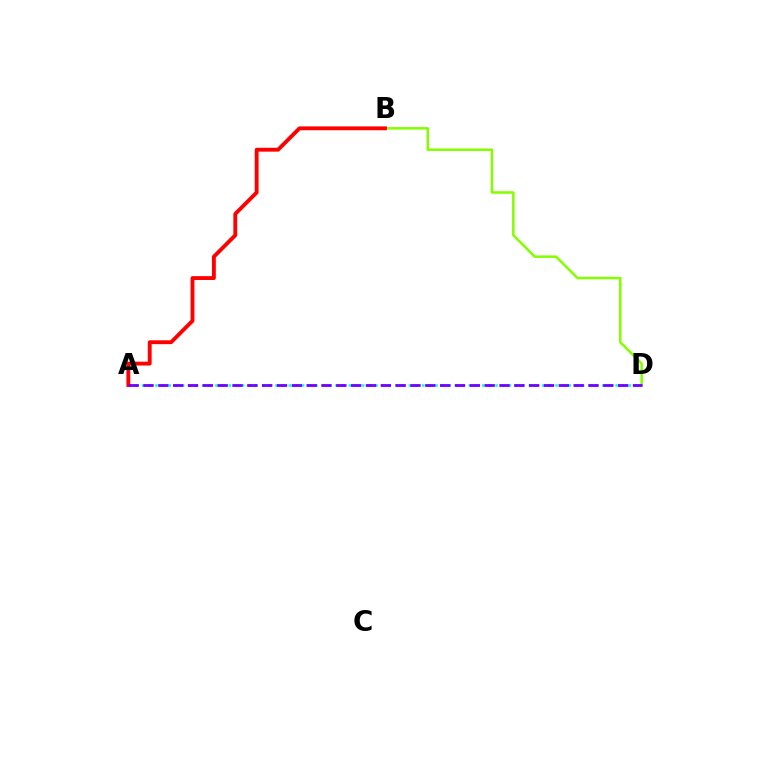{('A', 'D'): [{'color': '#00fff6', 'line_style': 'dotted', 'thickness': 1.81}, {'color': '#7200ff', 'line_style': 'dashed', 'thickness': 2.02}], ('B', 'D'): [{'color': '#84ff00', 'line_style': 'solid', 'thickness': 1.82}], ('A', 'B'): [{'color': '#ff0000', 'line_style': 'solid', 'thickness': 2.78}]}